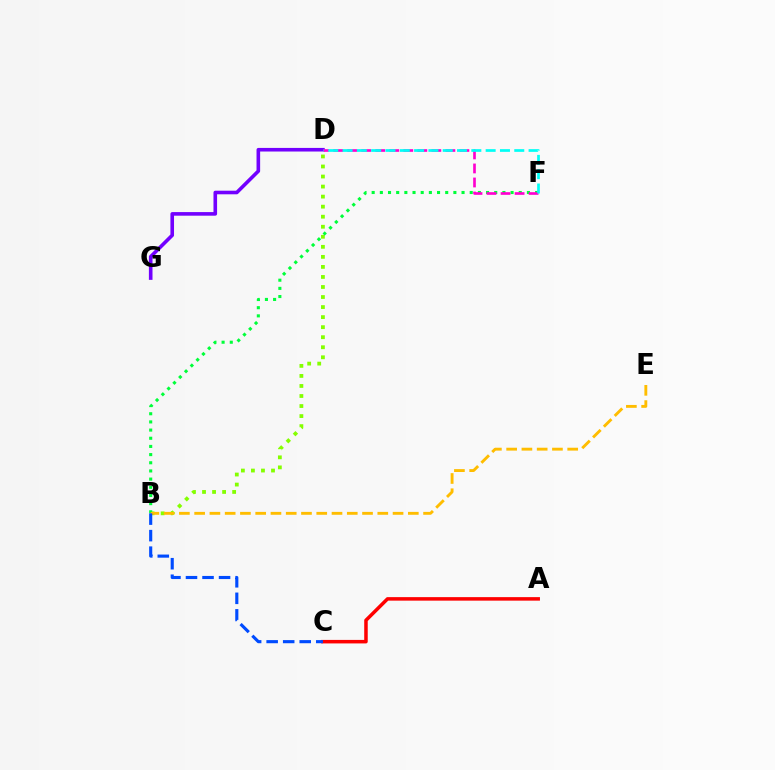{('B', 'D'): [{'color': '#84ff00', 'line_style': 'dotted', 'thickness': 2.73}], ('B', 'F'): [{'color': '#00ff39', 'line_style': 'dotted', 'thickness': 2.22}], ('D', 'G'): [{'color': '#7200ff', 'line_style': 'solid', 'thickness': 2.6}], ('A', 'C'): [{'color': '#ff0000', 'line_style': 'solid', 'thickness': 2.53}], ('D', 'F'): [{'color': '#ff00cf', 'line_style': 'dashed', 'thickness': 1.91}, {'color': '#00fff6', 'line_style': 'dashed', 'thickness': 1.94}], ('B', 'E'): [{'color': '#ffbd00', 'line_style': 'dashed', 'thickness': 2.07}], ('B', 'C'): [{'color': '#004bff', 'line_style': 'dashed', 'thickness': 2.25}]}